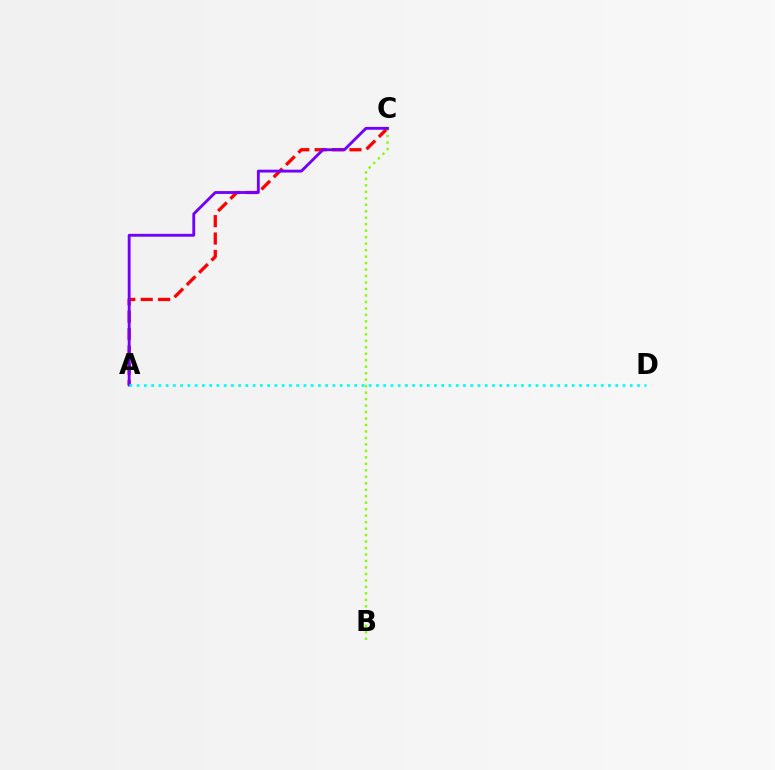{('A', 'C'): [{'color': '#ff0000', 'line_style': 'dashed', 'thickness': 2.36}, {'color': '#7200ff', 'line_style': 'solid', 'thickness': 2.05}], ('B', 'C'): [{'color': '#84ff00', 'line_style': 'dotted', 'thickness': 1.76}], ('A', 'D'): [{'color': '#00fff6', 'line_style': 'dotted', 'thickness': 1.97}]}